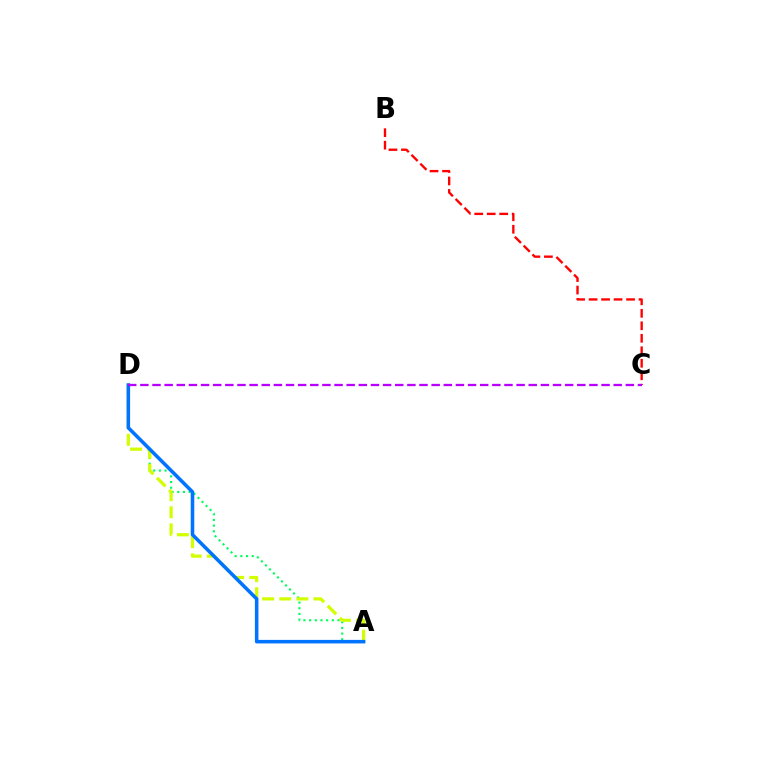{('A', 'D'): [{'color': '#00ff5c', 'line_style': 'dotted', 'thickness': 1.54}, {'color': '#d1ff00', 'line_style': 'dashed', 'thickness': 2.32}, {'color': '#0074ff', 'line_style': 'solid', 'thickness': 2.55}], ('B', 'C'): [{'color': '#ff0000', 'line_style': 'dashed', 'thickness': 1.7}], ('C', 'D'): [{'color': '#b900ff', 'line_style': 'dashed', 'thickness': 1.65}]}